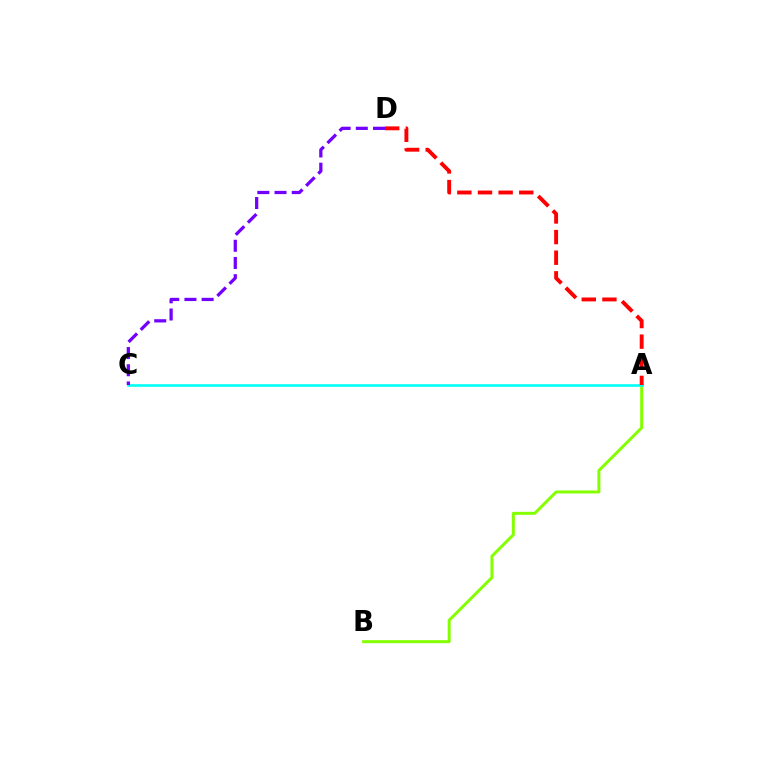{('A', 'B'): [{'color': '#84ff00', 'line_style': 'solid', 'thickness': 2.15}], ('A', 'C'): [{'color': '#00fff6', 'line_style': 'solid', 'thickness': 1.89}], ('A', 'D'): [{'color': '#ff0000', 'line_style': 'dashed', 'thickness': 2.8}], ('C', 'D'): [{'color': '#7200ff', 'line_style': 'dashed', 'thickness': 2.34}]}